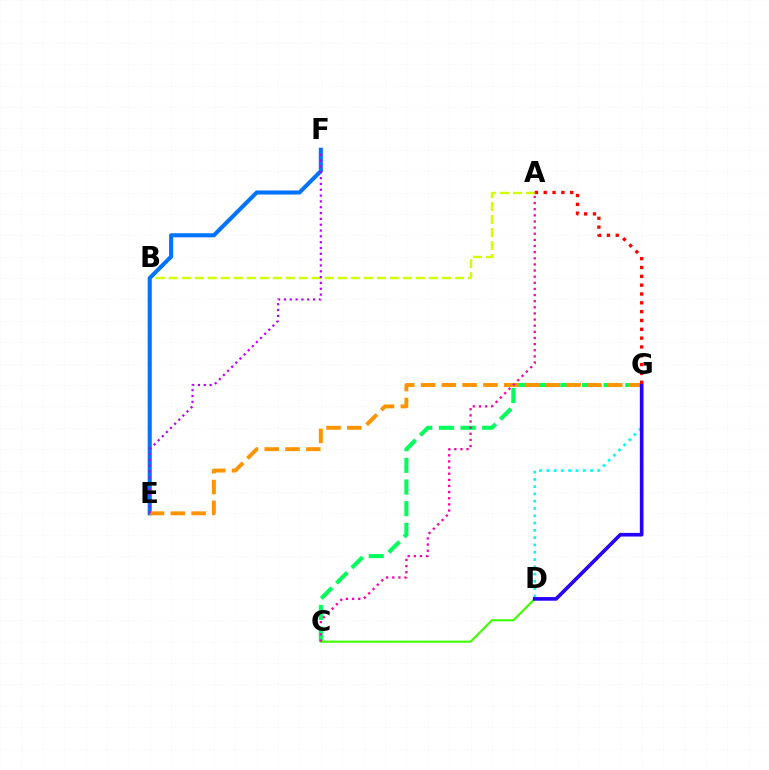{('C', 'G'): [{'color': '#00ff5c', 'line_style': 'dashed', 'thickness': 2.94}], ('C', 'D'): [{'color': '#3dff00', 'line_style': 'solid', 'thickness': 1.52}], ('A', 'B'): [{'color': '#d1ff00', 'line_style': 'dashed', 'thickness': 1.77}], ('E', 'F'): [{'color': '#0074ff', 'line_style': 'solid', 'thickness': 2.93}, {'color': '#b900ff', 'line_style': 'dotted', 'thickness': 1.58}], ('D', 'G'): [{'color': '#00fff6', 'line_style': 'dotted', 'thickness': 1.98}, {'color': '#2500ff', 'line_style': 'solid', 'thickness': 2.62}], ('E', 'G'): [{'color': '#ff9400', 'line_style': 'dashed', 'thickness': 2.83}], ('A', 'C'): [{'color': '#ff00ac', 'line_style': 'dotted', 'thickness': 1.67}], ('A', 'G'): [{'color': '#ff0000', 'line_style': 'dotted', 'thickness': 2.4}]}